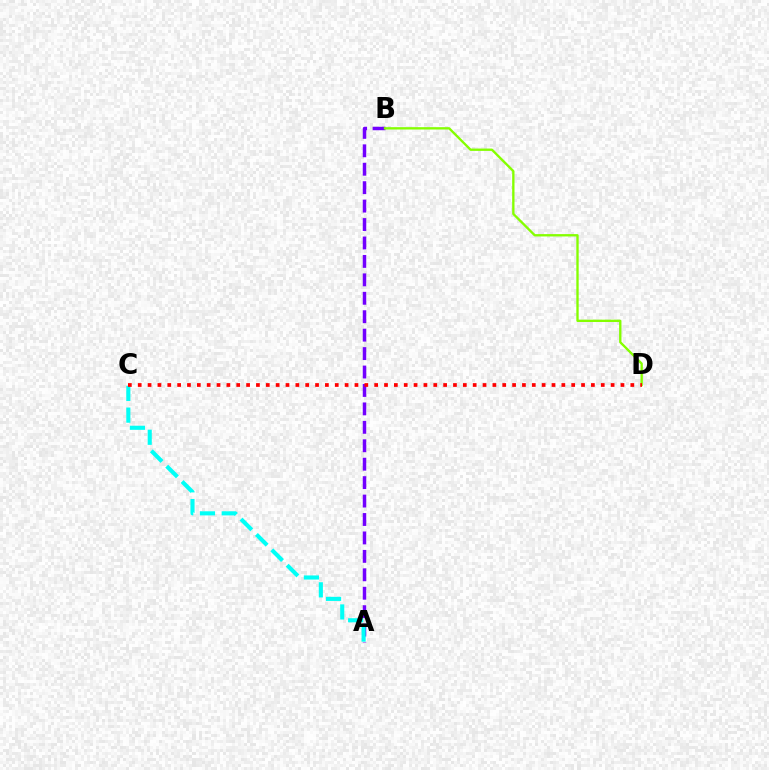{('A', 'B'): [{'color': '#7200ff', 'line_style': 'dashed', 'thickness': 2.5}], ('B', 'D'): [{'color': '#84ff00', 'line_style': 'solid', 'thickness': 1.69}], ('A', 'C'): [{'color': '#00fff6', 'line_style': 'dashed', 'thickness': 2.96}], ('C', 'D'): [{'color': '#ff0000', 'line_style': 'dotted', 'thickness': 2.68}]}